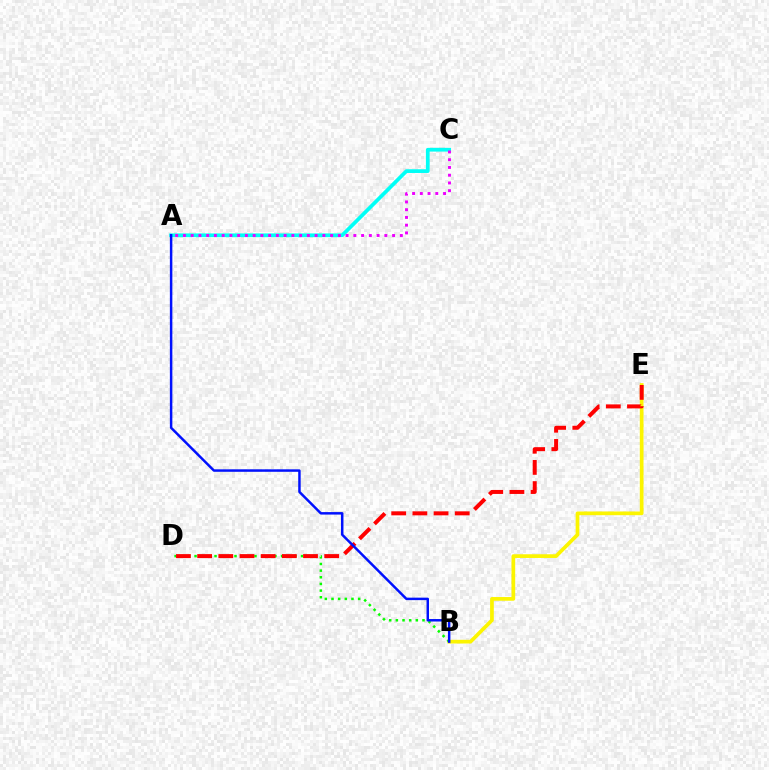{('A', 'C'): [{'color': '#00fff6', 'line_style': 'solid', 'thickness': 2.69}, {'color': '#ee00ff', 'line_style': 'dotted', 'thickness': 2.1}], ('B', 'E'): [{'color': '#fcf500', 'line_style': 'solid', 'thickness': 2.67}], ('B', 'D'): [{'color': '#08ff00', 'line_style': 'dotted', 'thickness': 1.81}], ('D', 'E'): [{'color': '#ff0000', 'line_style': 'dashed', 'thickness': 2.88}], ('A', 'B'): [{'color': '#0010ff', 'line_style': 'solid', 'thickness': 1.78}]}